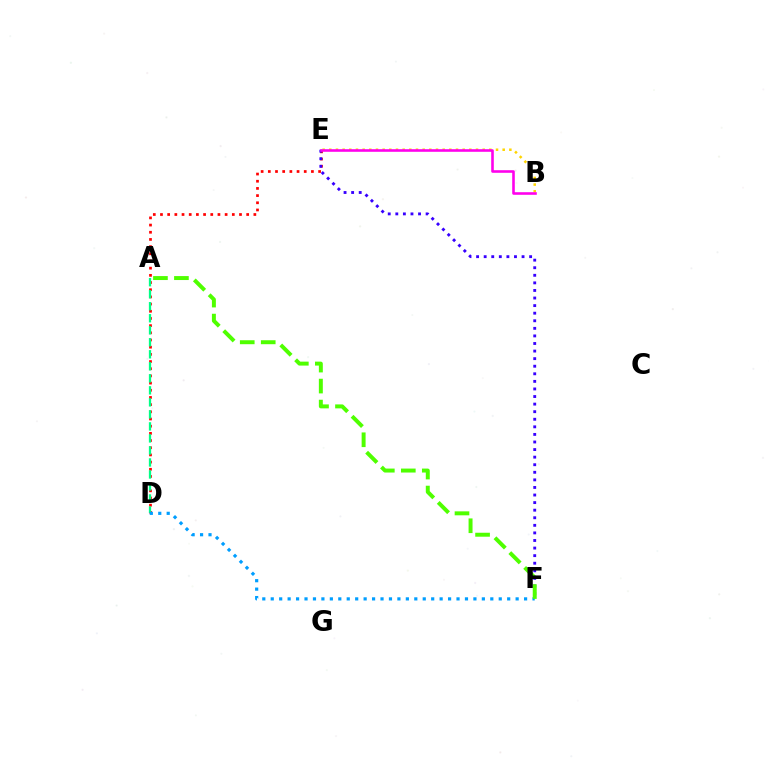{('D', 'E'): [{'color': '#ff0000', 'line_style': 'dotted', 'thickness': 1.95}], ('E', 'F'): [{'color': '#3700ff', 'line_style': 'dotted', 'thickness': 2.06}], ('A', 'D'): [{'color': '#00ff86', 'line_style': 'dashed', 'thickness': 1.63}], ('D', 'F'): [{'color': '#009eff', 'line_style': 'dotted', 'thickness': 2.29}], ('B', 'E'): [{'color': '#ffd500', 'line_style': 'dotted', 'thickness': 1.81}, {'color': '#ff00ed', 'line_style': 'solid', 'thickness': 1.87}], ('A', 'F'): [{'color': '#4fff00', 'line_style': 'dashed', 'thickness': 2.85}]}